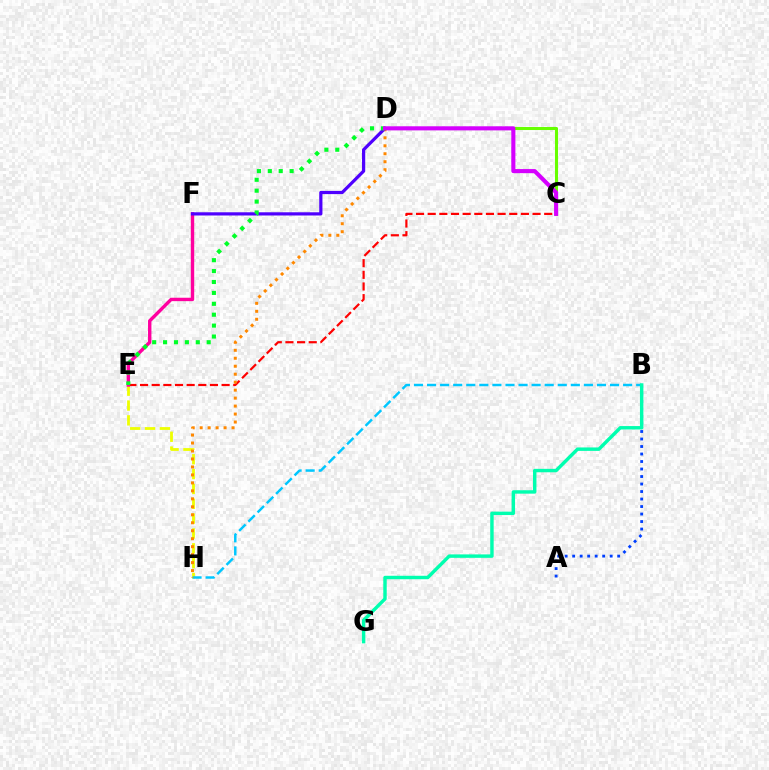{('C', 'E'): [{'color': '#ff0000', 'line_style': 'dashed', 'thickness': 1.58}], ('E', 'H'): [{'color': '#eeff00', 'line_style': 'dashed', 'thickness': 2.02}], ('E', 'F'): [{'color': '#ff00a0', 'line_style': 'solid', 'thickness': 2.45}], ('A', 'B'): [{'color': '#003fff', 'line_style': 'dotted', 'thickness': 2.04}], ('B', 'H'): [{'color': '#00c7ff', 'line_style': 'dashed', 'thickness': 1.78}], ('B', 'G'): [{'color': '#00ffaf', 'line_style': 'solid', 'thickness': 2.47}], ('D', 'H'): [{'color': '#ff8800', 'line_style': 'dotted', 'thickness': 2.17}], ('C', 'D'): [{'color': '#66ff00', 'line_style': 'solid', 'thickness': 2.2}, {'color': '#d600ff', 'line_style': 'solid', 'thickness': 2.94}], ('D', 'F'): [{'color': '#4f00ff', 'line_style': 'solid', 'thickness': 2.31}], ('D', 'E'): [{'color': '#00ff27', 'line_style': 'dotted', 'thickness': 2.96}]}